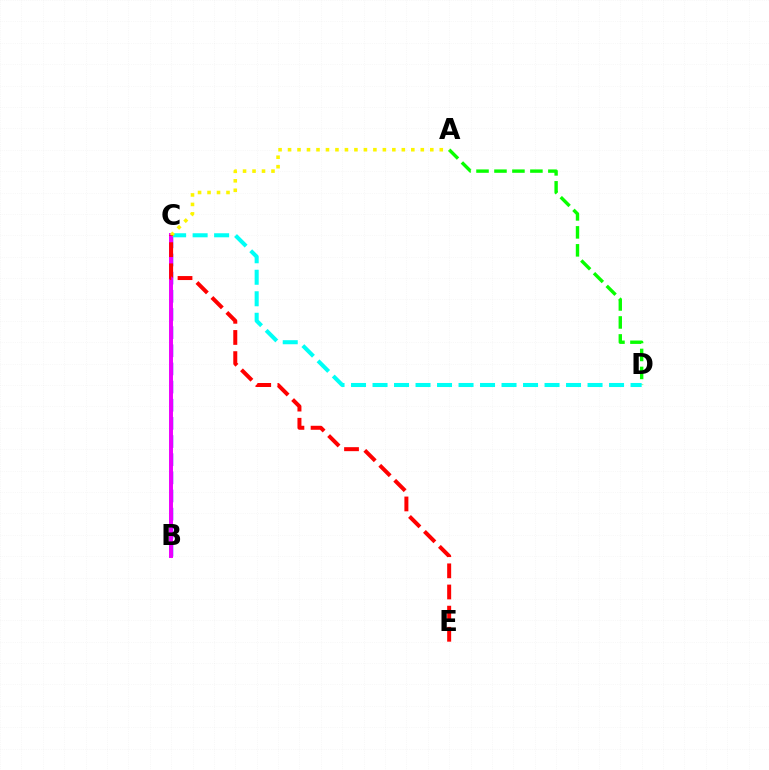{('A', 'D'): [{'color': '#08ff00', 'line_style': 'dashed', 'thickness': 2.44}], ('B', 'C'): [{'color': '#0010ff', 'line_style': 'dashed', 'thickness': 2.47}, {'color': '#ee00ff', 'line_style': 'solid', 'thickness': 2.85}], ('C', 'D'): [{'color': '#00fff6', 'line_style': 'dashed', 'thickness': 2.92}], ('A', 'C'): [{'color': '#fcf500', 'line_style': 'dotted', 'thickness': 2.58}], ('C', 'E'): [{'color': '#ff0000', 'line_style': 'dashed', 'thickness': 2.87}]}